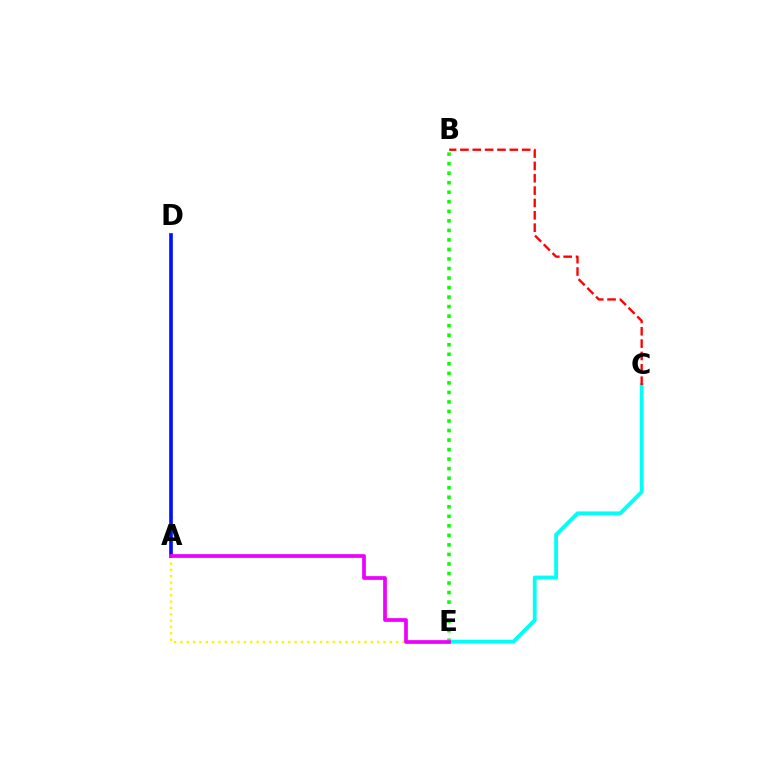{('A', 'E'): [{'color': '#fcf500', 'line_style': 'dotted', 'thickness': 1.72}, {'color': '#ee00ff', 'line_style': 'solid', 'thickness': 2.67}], ('B', 'E'): [{'color': '#08ff00', 'line_style': 'dotted', 'thickness': 2.59}], ('A', 'D'): [{'color': '#0010ff', 'line_style': 'solid', 'thickness': 2.63}], ('C', 'E'): [{'color': '#00fff6', 'line_style': 'solid', 'thickness': 2.76}], ('B', 'C'): [{'color': '#ff0000', 'line_style': 'dashed', 'thickness': 1.68}]}